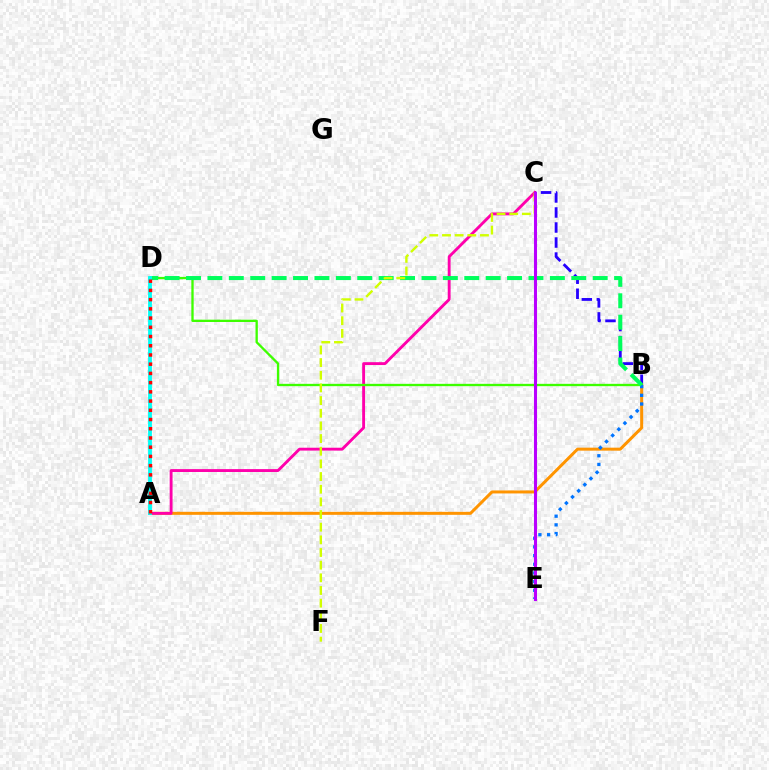{('A', 'B'): [{'color': '#ff9400', 'line_style': 'solid', 'thickness': 2.16}], ('B', 'C'): [{'color': '#2500ff', 'line_style': 'dashed', 'thickness': 2.04}], ('A', 'C'): [{'color': '#ff00ac', 'line_style': 'solid', 'thickness': 2.07}], ('B', 'D'): [{'color': '#3dff00', 'line_style': 'solid', 'thickness': 1.67}, {'color': '#00ff5c', 'line_style': 'dashed', 'thickness': 2.91}], ('B', 'E'): [{'color': '#0074ff', 'line_style': 'dotted', 'thickness': 2.36}], ('C', 'F'): [{'color': '#d1ff00', 'line_style': 'dashed', 'thickness': 1.72}], ('A', 'D'): [{'color': '#00fff6', 'line_style': 'solid', 'thickness': 2.76}, {'color': '#ff0000', 'line_style': 'dotted', 'thickness': 2.51}], ('C', 'E'): [{'color': '#b900ff', 'line_style': 'solid', 'thickness': 2.21}]}